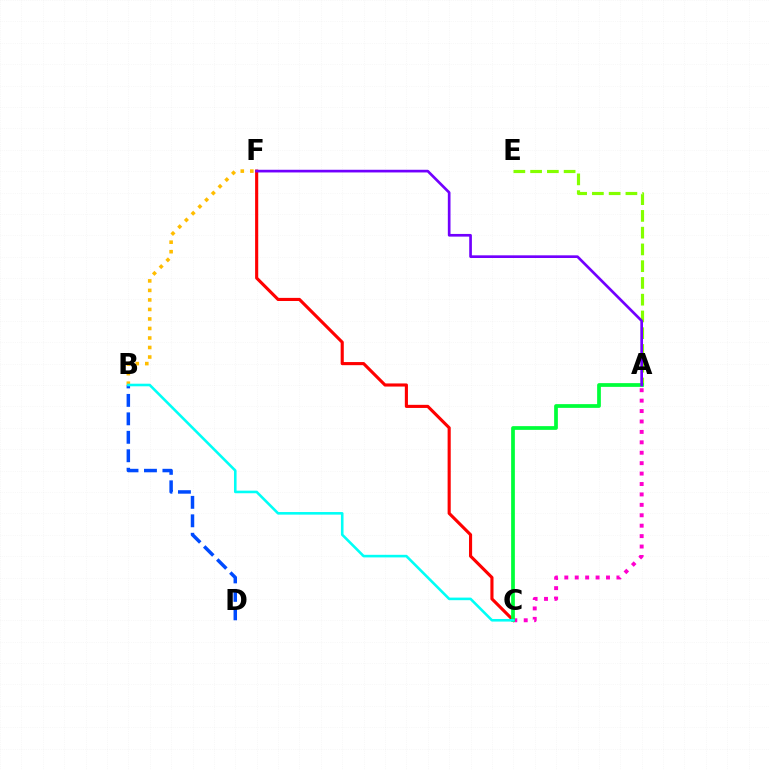{('B', 'D'): [{'color': '#004bff', 'line_style': 'dashed', 'thickness': 2.51}], ('A', 'C'): [{'color': '#ff00cf', 'line_style': 'dotted', 'thickness': 2.83}, {'color': '#00ff39', 'line_style': 'solid', 'thickness': 2.69}], ('C', 'F'): [{'color': '#ff0000', 'line_style': 'solid', 'thickness': 2.24}], ('A', 'E'): [{'color': '#84ff00', 'line_style': 'dashed', 'thickness': 2.28}], ('B', 'F'): [{'color': '#ffbd00', 'line_style': 'dotted', 'thickness': 2.59}], ('A', 'F'): [{'color': '#7200ff', 'line_style': 'solid', 'thickness': 1.93}], ('B', 'C'): [{'color': '#00fff6', 'line_style': 'solid', 'thickness': 1.87}]}